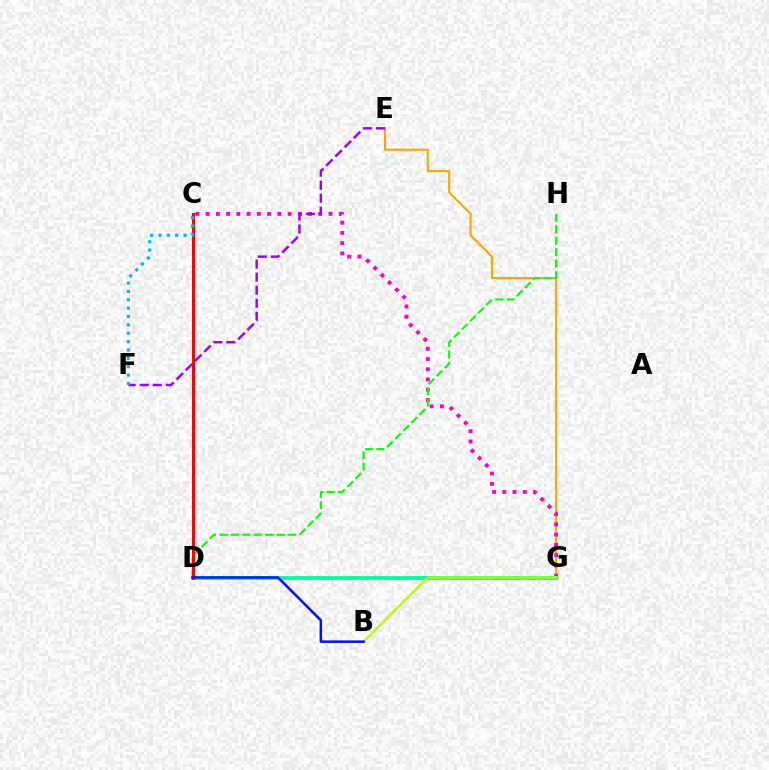{('E', 'G'): [{'color': '#ffa500', 'line_style': 'solid', 'thickness': 1.53}], ('C', 'G'): [{'color': '#ff00bd', 'line_style': 'dotted', 'thickness': 2.78}], ('E', 'F'): [{'color': '#9b00ff', 'line_style': 'dashed', 'thickness': 1.77}], ('D', 'G'): [{'color': '#00ff9d', 'line_style': 'solid', 'thickness': 2.74}], ('B', 'G'): [{'color': '#b3ff00', 'line_style': 'solid', 'thickness': 1.63}], ('D', 'H'): [{'color': '#08ff00', 'line_style': 'dashed', 'thickness': 1.55}], ('C', 'D'): [{'color': '#ff0000', 'line_style': 'solid', 'thickness': 2.14}], ('B', 'D'): [{'color': '#0010ff', 'line_style': 'solid', 'thickness': 1.81}], ('C', 'F'): [{'color': '#00b5ff', 'line_style': 'dotted', 'thickness': 2.27}]}